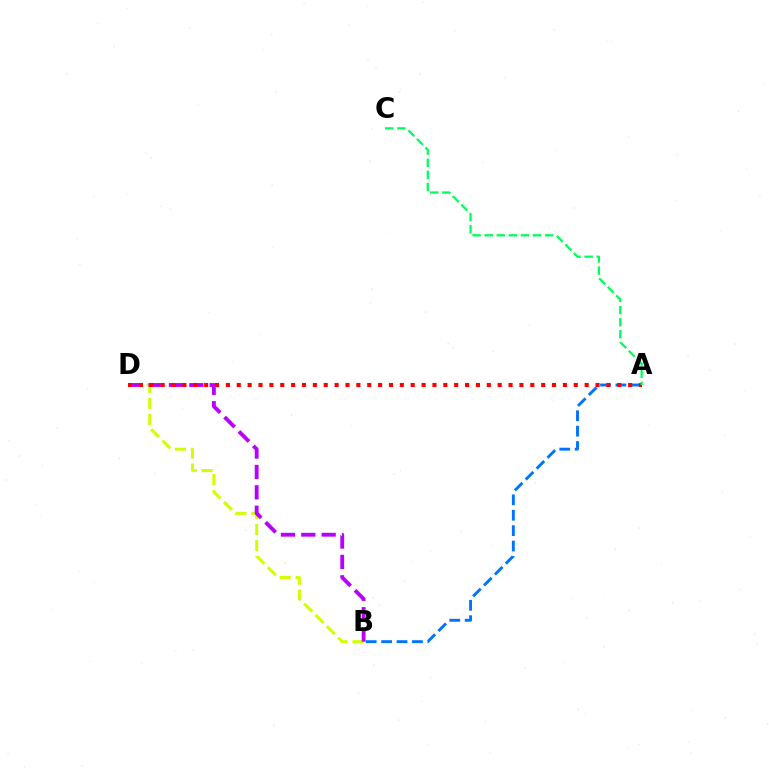{('B', 'D'): [{'color': '#d1ff00', 'line_style': 'dashed', 'thickness': 2.17}, {'color': '#b900ff', 'line_style': 'dashed', 'thickness': 2.77}], ('A', 'B'): [{'color': '#0074ff', 'line_style': 'dashed', 'thickness': 2.09}], ('A', 'D'): [{'color': '#ff0000', 'line_style': 'dotted', 'thickness': 2.95}], ('A', 'C'): [{'color': '#00ff5c', 'line_style': 'dashed', 'thickness': 1.64}]}